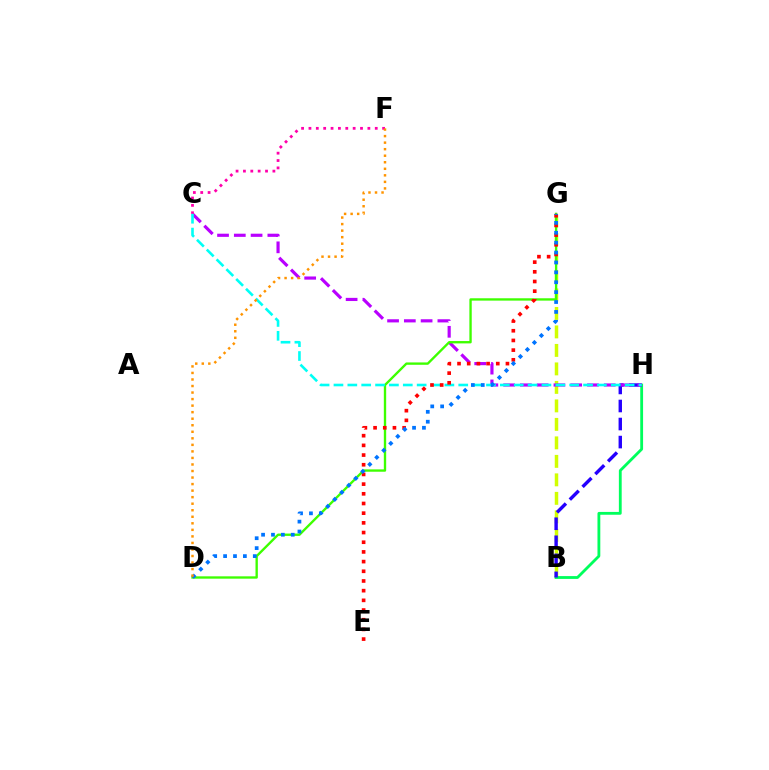{('B', 'G'): [{'color': '#d1ff00', 'line_style': 'dashed', 'thickness': 2.51}], ('B', 'H'): [{'color': '#00ff5c', 'line_style': 'solid', 'thickness': 2.03}, {'color': '#2500ff', 'line_style': 'dashed', 'thickness': 2.45}], ('C', 'H'): [{'color': '#b900ff', 'line_style': 'dashed', 'thickness': 2.28}, {'color': '#00fff6', 'line_style': 'dashed', 'thickness': 1.88}], ('C', 'F'): [{'color': '#ff00ac', 'line_style': 'dotted', 'thickness': 2.0}], ('D', 'G'): [{'color': '#3dff00', 'line_style': 'solid', 'thickness': 1.69}, {'color': '#0074ff', 'line_style': 'dotted', 'thickness': 2.69}], ('E', 'G'): [{'color': '#ff0000', 'line_style': 'dotted', 'thickness': 2.63}], ('D', 'F'): [{'color': '#ff9400', 'line_style': 'dotted', 'thickness': 1.78}]}